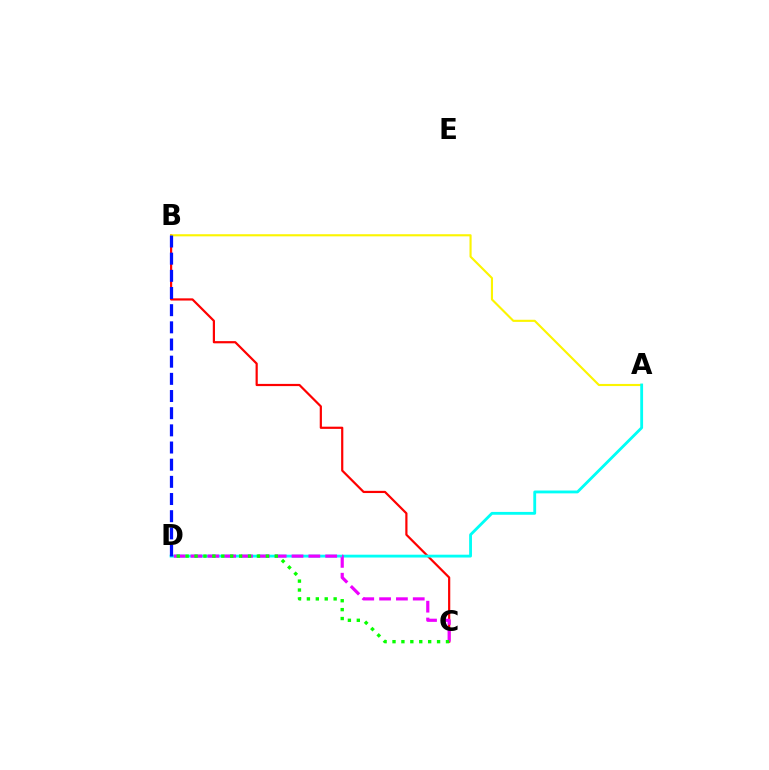{('B', 'C'): [{'color': '#ff0000', 'line_style': 'solid', 'thickness': 1.58}], ('A', 'B'): [{'color': '#fcf500', 'line_style': 'solid', 'thickness': 1.53}], ('A', 'D'): [{'color': '#00fff6', 'line_style': 'solid', 'thickness': 2.04}], ('B', 'D'): [{'color': '#0010ff', 'line_style': 'dashed', 'thickness': 2.33}], ('C', 'D'): [{'color': '#ee00ff', 'line_style': 'dashed', 'thickness': 2.29}, {'color': '#08ff00', 'line_style': 'dotted', 'thickness': 2.42}]}